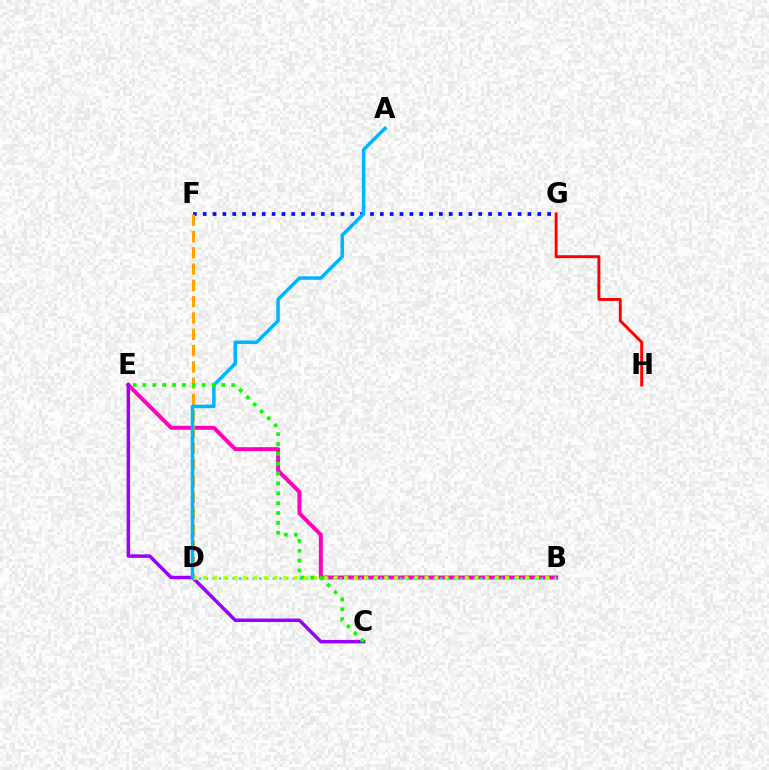{('B', 'E'): [{'color': '#ff00bd', 'line_style': 'solid', 'thickness': 2.85}], ('F', 'G'): [{'color': '#0010ff', 'line_style': 'dotted', 'thickness': 2.67}], ('C', 'E'): [{'color': '#9b00ff', 'line_style': 'solid', 'thickness': 2.5}, {'color': '#08ff00', 'line_style': 'dotted', 'thickness': 2.68}], ('B', 'D'): [{'color': '#00ff9d', 'line_style': 'dotted', 'thickness': 1.82}, {'color': '#b3ff00', 'line_style': 'dotted', 'thickness': 2.73}], ('D', 'F'): [{'color': '#ffa500', 'line_style': 'dashed', 'thickness': 2.21}], ('A', 'D'): [{'color': '#00b5ff', 'line_style': 'solid', 'thickness': 2.53}], ('G', 'H'): [{'color': '#ff0000', 'line_style': 'solid', 'thickness': 2.09}]}